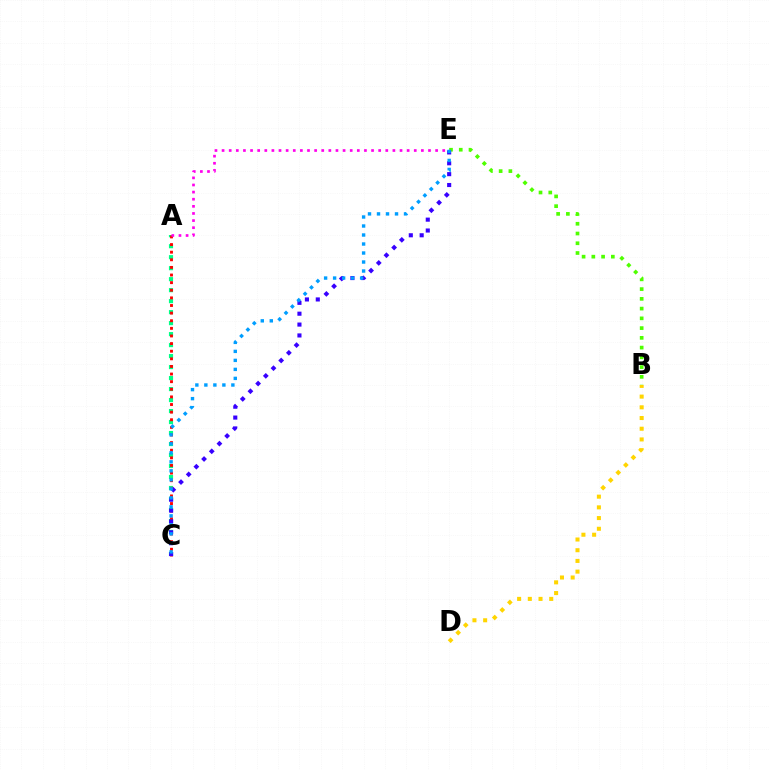{('B', 'E'): [{'color': '#4fff00', 'line_style': 'dotted', 'thickness': 2.65}], ('A', 'C'): [{'color': '#00ff86', 'line_style': 'dotted', 'thickness': 2.99}, {'color': '#ff0000', 'line_style': 'dotted', 'thickness': 2.07}], ('B', 'D'): [{'color': '#ffd500', 'line_style': 'dotted', 'thickness': 2.91}], ('C', 'E'): [{'color': '#3700ff', 'line_style': 'dotted', 'thickness': 2.95}, {'color': '#009eff', 'line_style': 'dotted', 'thickness': 2.45}], ('A', 'E'): [{'color': '#ff00ed', 'line_style': 'dotted', 'thickness': 1.93}]}